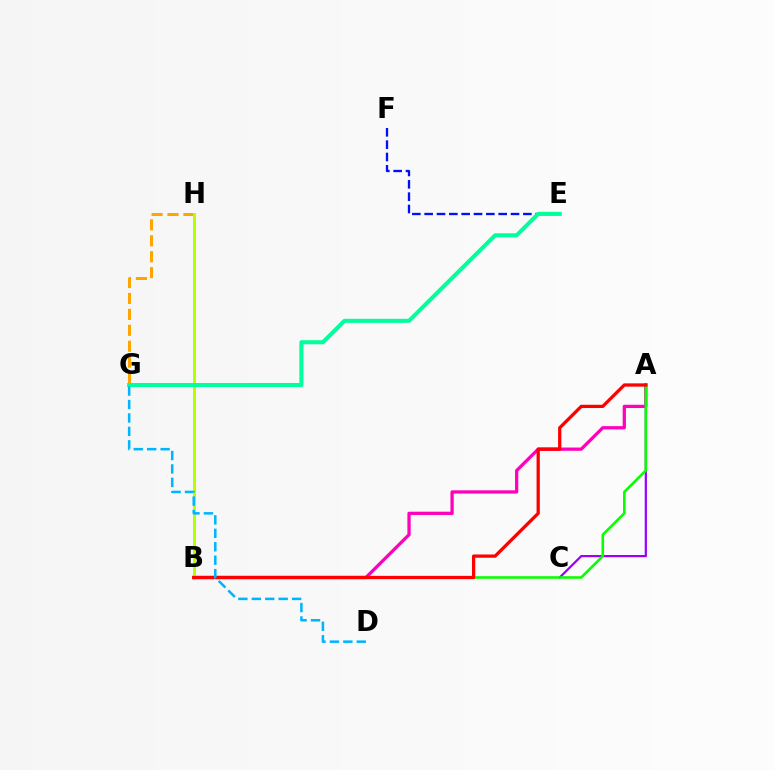{('A', 'C'): [{'color': '#9b00ff', 'line_style': 'solid', 'thickness': 1.6}], ('G', 'H'): [{'color': '#ffa500', 'line_style': 'dashed', 'thickness': 2.16}], ('A', 'B'): [{'color': '#ff00bd', 'line_style': 'solid', 'thickness': 2.35}, {'color': '#08ff00', 'line_style': 'solid', 'thickness': 1.87}, {'color': '#ff0000', 'line_style': 'solid', 'thickness': 2.36}], ('E', 'F'): [{'color': '#0010ff', 'line_style': 'dashed', 'thickness': 1.68}], ('B', 'H'): [{'color': '#b3ff00', 'line_style': 'solid', 'thickness': 2.17}], ('E', 'G'): [{'color': '#00ff9d', 'line_style': 'solid', 'thickness': 2.92}], ('D', 'G'): [{'color': '#00b5ff', 'line_style': 'dashed', 'thickness': 1.82}]}